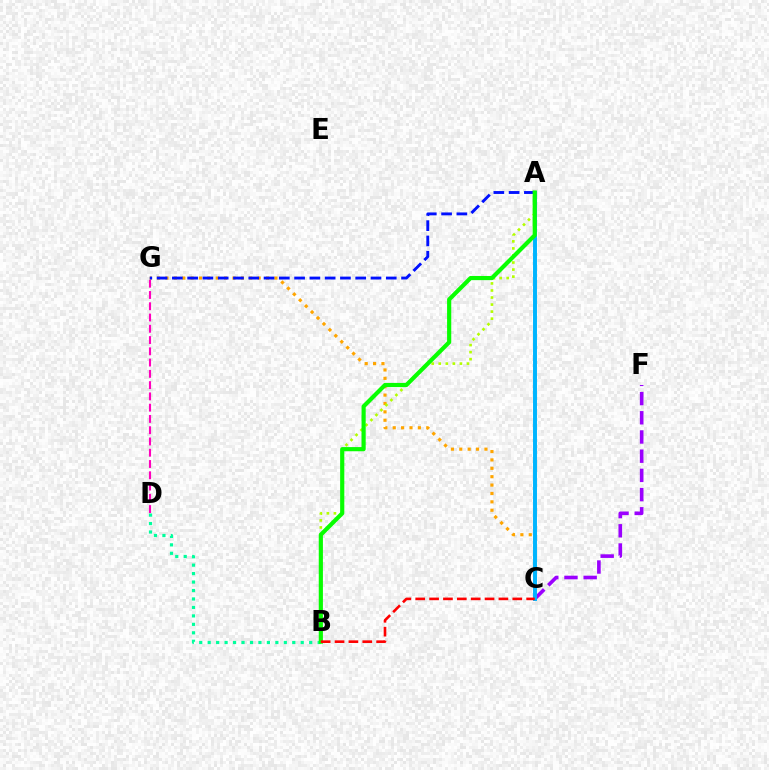{('D', 'G'): [{'color': '#ff00bd', 'line_style': 'dashed', 'thickness': 1.53}], ('C', 'F'): [{'color': '#9b00ff', 'line_style': 'dashed', 'thickness': 2.61}], ('C', 'G'): [{'color': '#ffa500', 'line_style': 'dotted', 'thickness': 2.28}], ('A', 'C'): [{'color': '#00b5ff', 'line_style': 'solid', 'thickness': 2.84}], ('A', 'B'): [{'color': '#b3ff00', 'line_style': 'dotted', 'thickness': 1.92}, {'color': '#08ff00', 'line_style': 'solid', 'thickness': 3.0}], ('A', 'G'): [{'color': '#0010ff', 'line_style': 'dashed', 'thickness': 2.08}], ('B', 'D'): [{'color': '#00ff9d', 'line_style': 'dotted', 'thickness': 2.3}], ('B', 'C'): [{'color': '#ff0000', 'line_style': 'dashed', 'thickness': 1.88}]}